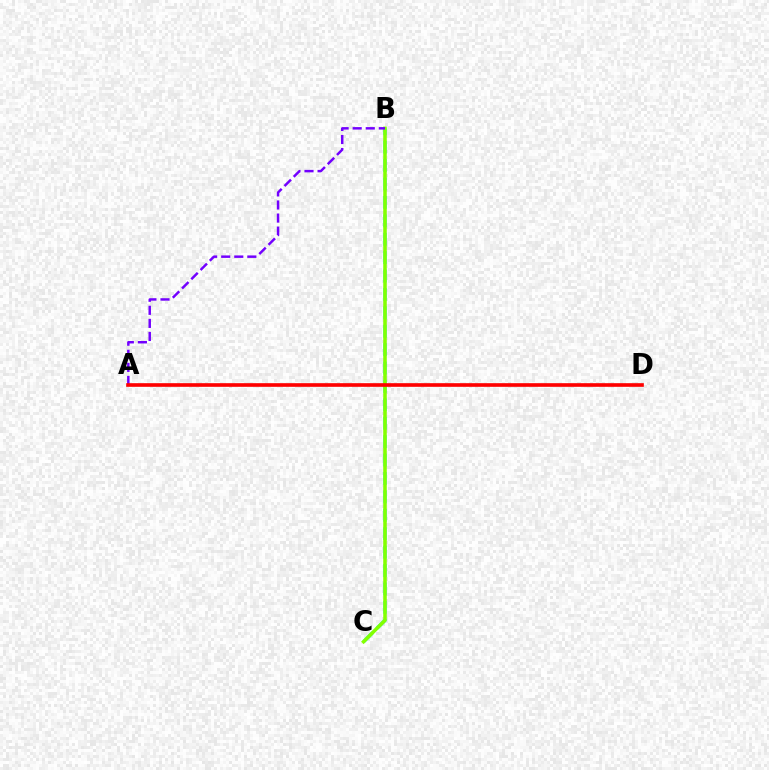{('B', 'C'): [{'color': '#00fff6', 'line_style': 'dashed', 'thickness': 2.5}, {'color': '#84ff00', 'line_style': 'solid', 'thickness': 2.55}], ('A', 'B'): [{'color': '#7200ff', 'line_style': 'dashed', 'thickness': 1.78}], ('A', 'D'): [{'color': '#ff0000', 'line_style': 'solid', 'thickness': 2.62}]}